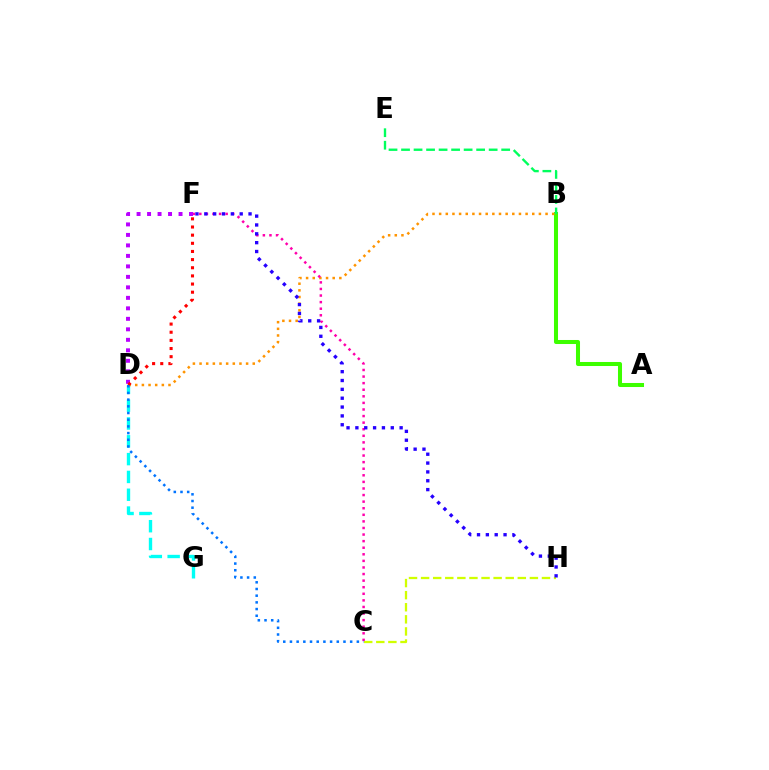{('D', 'G'): [{'color': '#00fff6', 'line_style': 'dashed', 'thickness': 2.42}], ('A', 'B'): [{'color': '#3dff00', 'line_style': 'solid', 'thickness': 2.9}], ('B', 'D'): [{'color': '#ff9400', 'line_style': 'dotted', 'thickness': 1.81}], ('C', 'H'): [{'color': '#d1ff00', 'line_style': 'dashed', 'thickness': 1.64}], ('C', 'F'): [{'color': '#ff00ac', 'line_style': 'dotted', 'thickness': 1.79}], ('B', 'E'): [{'color': '#00ff5c', 'line_style': 'dashed', 'thickness': 1.7}], ('D', 'F'): [{'color': '#b900ff', 'line_style': 'dotted', 'thickness': 2.85}, {'color': '#ff0000', 'line_style': 'dotted', 'thickness': 2.21}], ('F', 'H'): [{'color': '#2500ff', 'line_style': 'dotted', 'thickness': 2.4}], ('C', 'D'): [{'color': '#0074ff', 'line_style': 'dotted', 'thickness': 1.82}]}